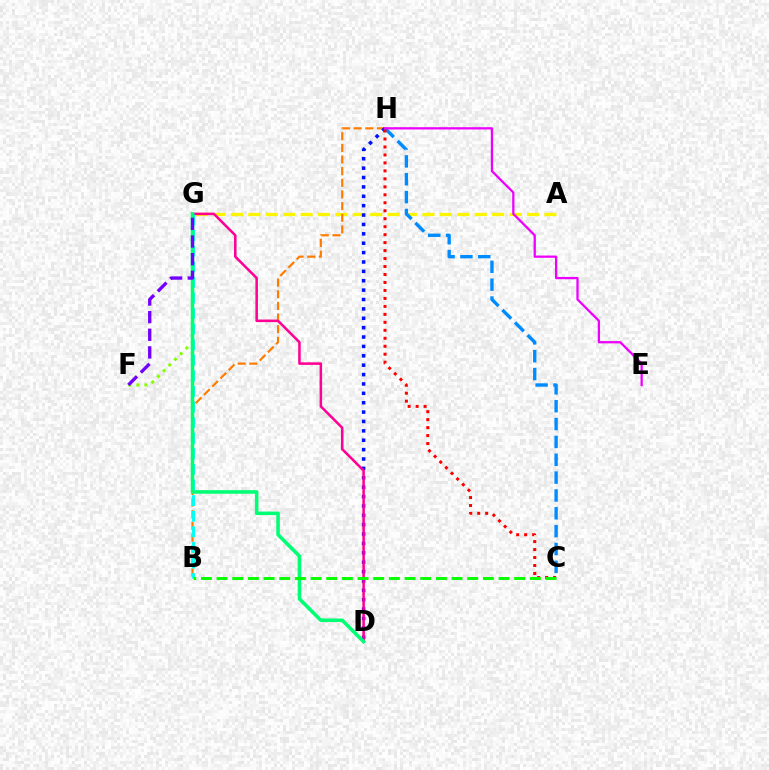{('F', 'G'): [{'color': '#84ff00', 'line_style': 'dotted', 'thickness': 2.18}, {'color': '#7200ff', 'line_style': 'dashed', 'thickness': 2.4}], ('A', 'G'): [{'color': '#fcf500', 'line_style': 'dashed', 'thickness': 2.37}], ('B', 'H'): [{'color': '#ff7c00', 'line_style': 'dashed', 'thickness': 1.58}], ('D', 'H'): [{'color': '#0010ff', 'line_style': 'dotted', 'thickness': 2.55}], ('C', 'H'): [{'color': '#008cff', 'line_style': 'dashed', 'thickness': 2.42}, {'color': '#ff0000', 'line_style': 'dotted', 'thickness': 2.17}], ('D', 'G'): [{'color': '#ff0094', 'line_style': 'solid', 'thickness': 1.83}, {'color': '#00ff74', 'line_style': 'solid', 'thickness': 2.56}], ('E', 'H'): [{'color': '#ee00ff', 'line_style': 'solid', 'thickness': 1.64}], ('B', 'G'): [{'color': '#00fff6', 'line_style': 'dashed', 'thickness': 2.12}], ('B', 'C'): [{'color': '#08ff00', 'line_style': 'dashed', 'thickness': 2.13}]}